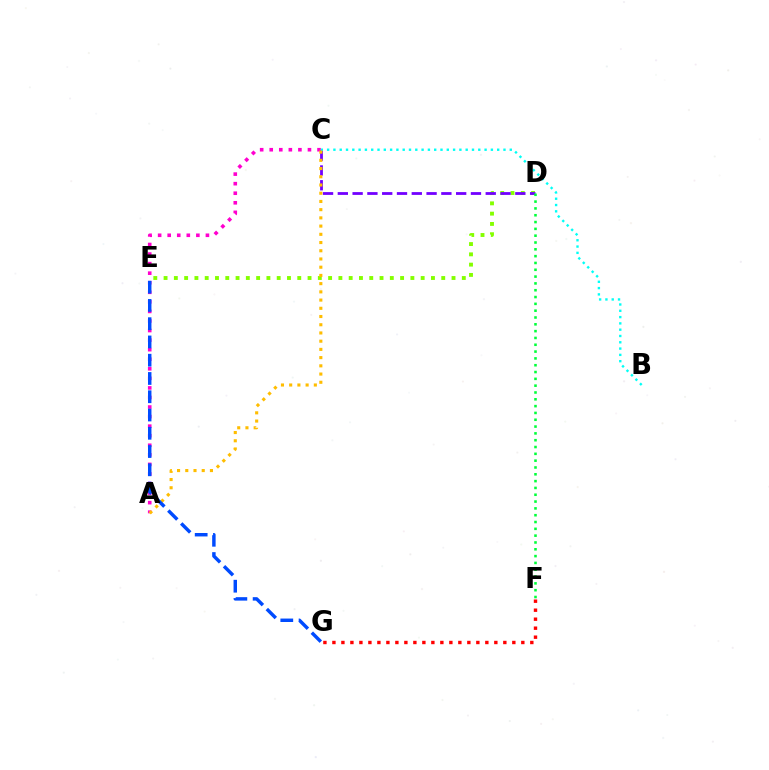{('D', 'E'): [{'color': '#84ff00', 'line_style': 'dotted', 'thickness': 2.79}], ('A', 'C'): [{'color': '#ff00cf', 'line_style': 'dotted', 'thickness': 2.6}, {'color': '#ffbd00', 'line_style': 'dotted', 'thickness': 2.23}], ('C', 'D'): [{'color': '#7200ff', 'line_style': 'dashed', 'thickness': 2.01}], ('D', 'F'): [{'color': '#00ff39', 'line_style': 'dotted', 'thickness': 1.85}], ('B', 'C'): [{'color': '#00fff6', 'line_style': 'dotted', 'thickness': 1.71}], ('E', 'G'): [{'color': '#004bff', 'line_style': 'dashed', 'thickness': 2.48}], ('F', 'G'): [{'color': '#ff0000', 'line_style': 'dotted', 'thickness': 2.44}]}